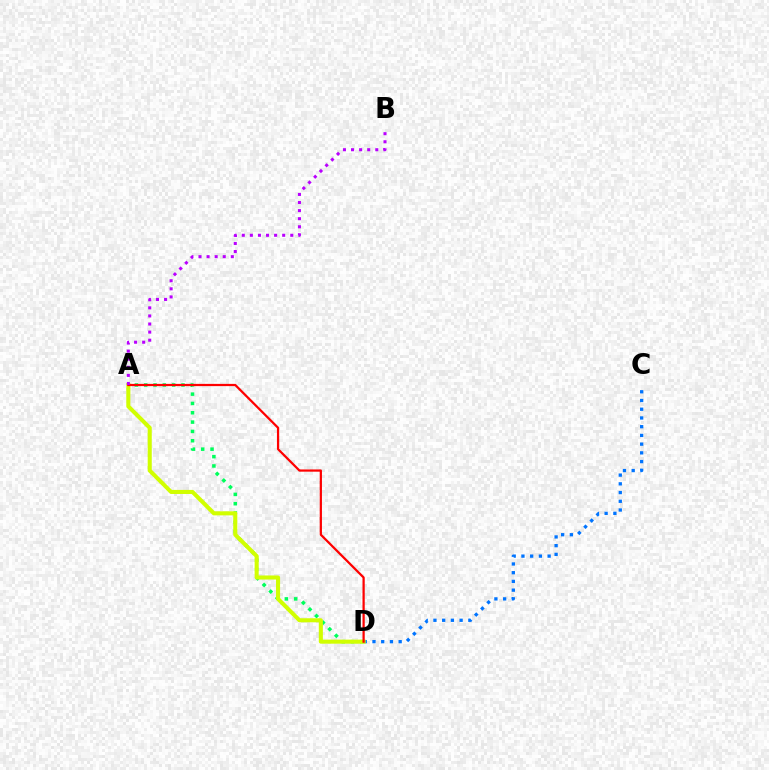{('A', 'D'): [{'color': '#00ff5c', 'line_style': 'dotted', 'thickness': 2.53}, {'color': '#d1ff00', 'line_style': 'solid', 'thickness': 2.93}, {'color': '#ff0000', 'line_style': 'solid', 'thickness': 1.61}], ('C', 'D'): [{'color': '#0074ff', 'line_style': 'dotted', 'thickness': 2.37}], ('A', 'B'): [{'color': '#b900ff', 'line_style': 'dotted', 'thickness': 2.2}]}